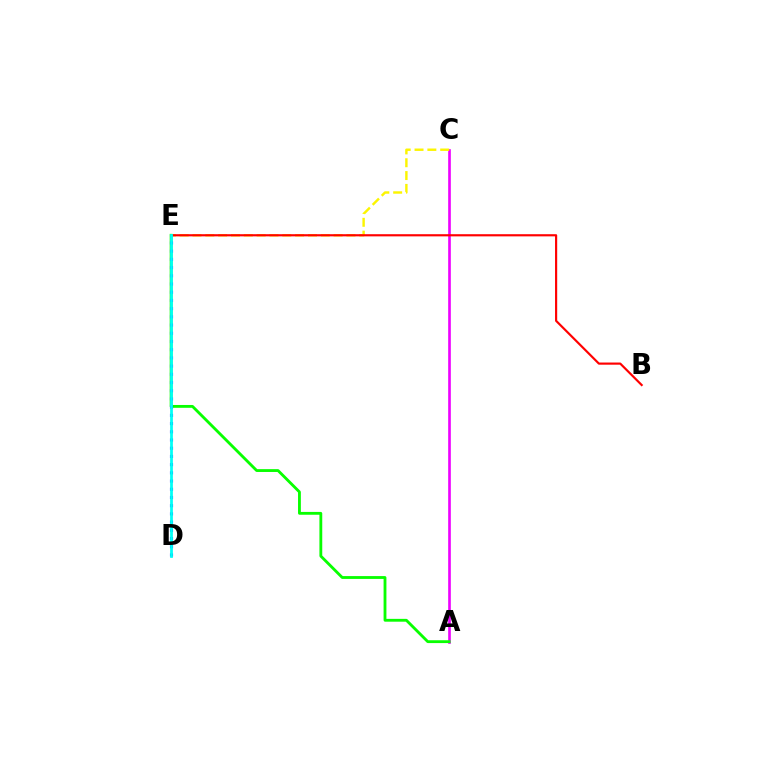{('A', 'C'): [{'color': '#ee00ff', 'line_style': 'solid', 'thickness': 1.91}], ('C', 'E'): [{'color': '#fcf500', 'line_style': 'dashed', 'thickness': 1.74}], ('B', 'E'): [{'color': '#ff0000', 'line_style': 'solid', 'thickness': 1.56}], ('A', 'E'): [{'color': '#08ff00', 'line_style': 'solid', 'thickness': 2.04}], ('D', 'E'): [{'color': '#0010ff', 'line_style': 'dotted', 'thickness': 2.23}, {'color': '#00fff6', 'line_style': 'solid', 'thickness': 1.98}]}